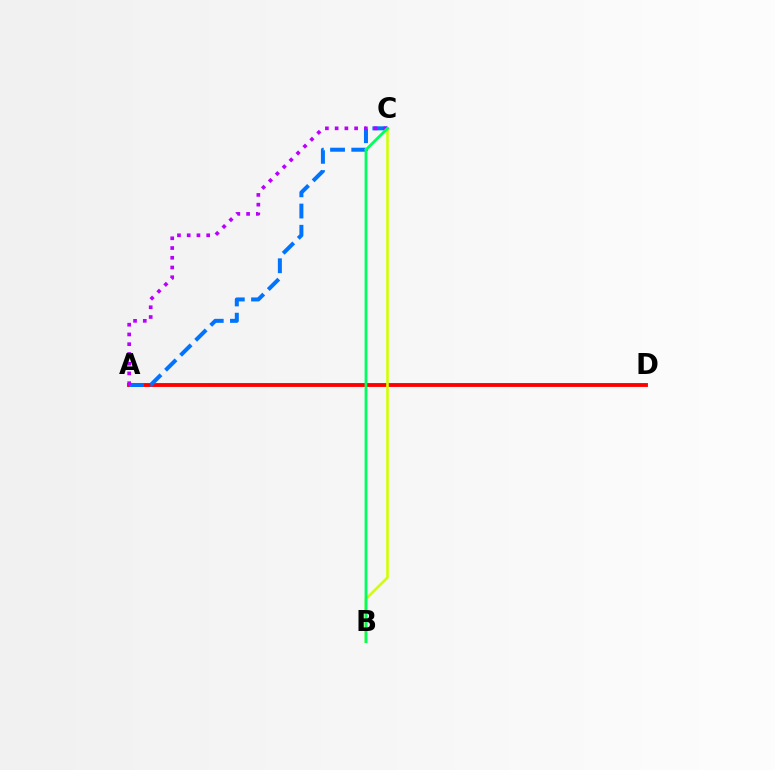{('A', 'D'): [{'color': '#ff0000', 'line_style': 'solid', 'thickness': 2.78}], ('B', 'C'): [{'color': '#d1ff00', 'line_style': 'solid', 'thickness': 1.87}, {'color': '#00ff5c', 'line_style': 'solid', 'thickness': 1.99}], ('A', 'C'): [{'color': '#0074ff', 'line_style': 'dashed', 'thickness': 2.88}, {'color': '#b900ff', 'line_style': 'dotted', 'thickness': 2.65}]}